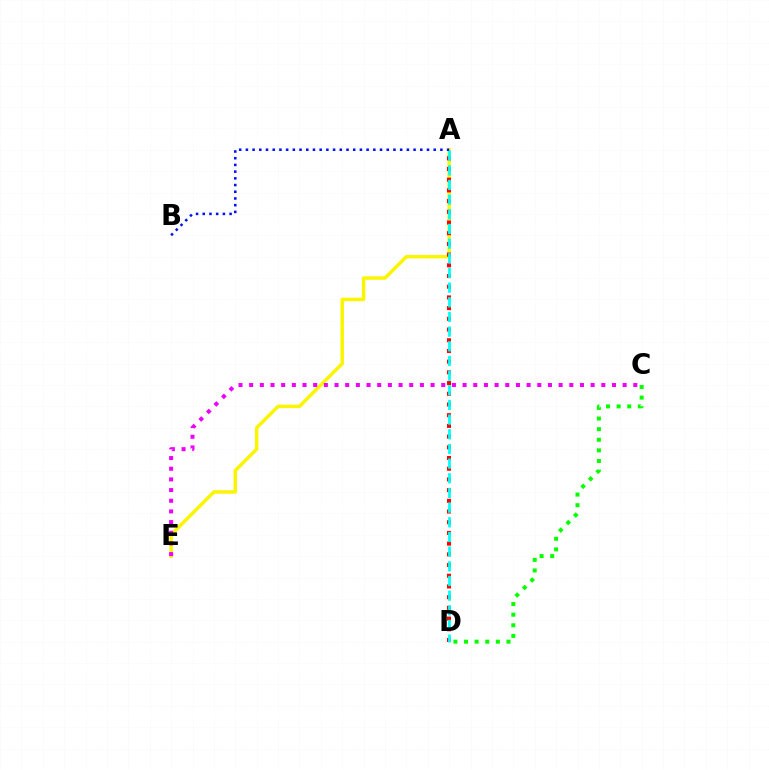{('A', 'E'): [{'color': '#fcf500', 'line_style': 'solid', 'thickness': 2.5}], ('C', 'E'): [{'color': '#ee00ff', 'line_style': 'dotted', 'thickness': 2.9}], ('C', 'D'): [{'color': '#08ff00', 'line_style': 'dotted', 'thickness': 2.88}], ('A', 'D'): [{'color': '#ff0000', 'line_style': 'dotted', 'thickness': 2.91}, {'color': '#00fff6', 'line_style': 'dashed', 'thickness': 1.99}], ('A', 'B'): [{'color': '#0010ff', 'line_style': 'dotted', 'thickness': 1.82}]}